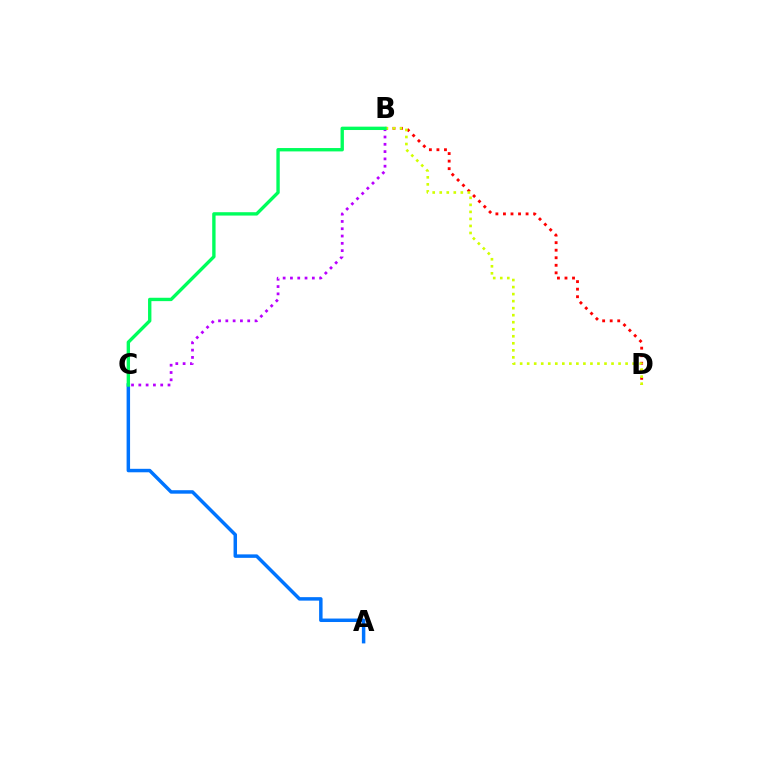{('B', 'C'): [{'color': '#b900ff', 'line_style': 'dotted', 'thickness': 1.98}, {'color': '#00ff5c', 'line_style': 'solid', 'thickness': 2.42}], ('B', 'D'): [{'color': '#ff0000', 'line_style': 'dotted', 'thickness': 2.05}, {'color': '#d1ff00', 'line_style': 'dotted', 'thickness': 1.91}], ('A', 'C'): [{'color': '#0074ff', 'line_style': 'solid', 'thickness': 2.5}]}